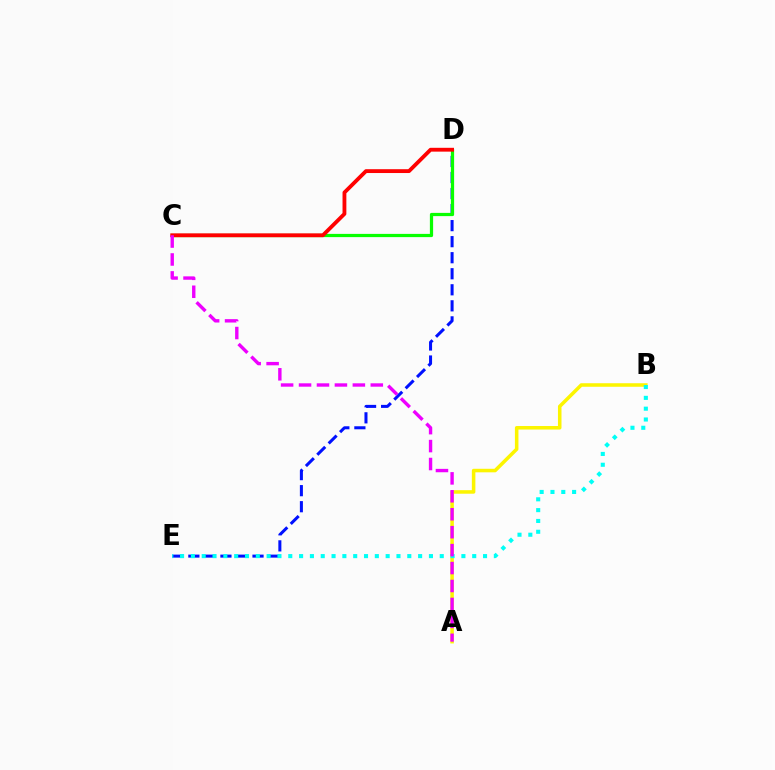{('D', 'E'): [{'color': '#0010ff', 'line_style': 'dashed', 'thickness': 2.18}], ('A', 'B'): [{'color': '#fcf500', 'line_style': 'solid', 'thickness': 2.55}], ('B', 'E'): [{'color': '#00fff6', 'line_style': 'dotted', 'thickness': 2.94}], ('C', 'D'): [{'color': '#08ff00', 'line_style': 'solid', 'thickness': 2.33}, {'color': '#ff0000', 'line_style': 'solid', 'thickness': 2.76}], ('A', 'C'): [{'color': '#ee00ff', 'line_style': 'dashed', 'thickness': 2.44}]}